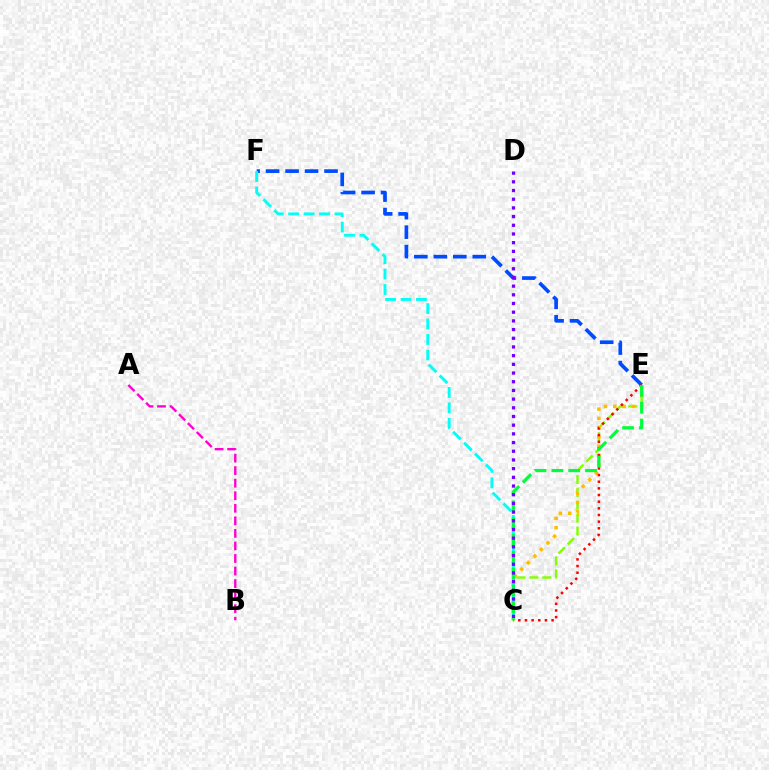{('C', 'E'): [{'color': '#84ff00', 'line_style': 'dashed', 'thickness': 1.75}, {'color': '#ffbd00', 'line_style': 'dotted', 'thickness': 2.53}, {'color': '#ff0000', 'line_style': 'dotted', 'thickness': 1.81}, {'color': '#00ff39', 'line_style': 'dashed', 'thickness': 2.29}], ('E', 'F'): [{'color': '#004bff', 'line_style': 'dashed', 'thickness': 2.65}], ('A', 'B'): [{'color': '#ff00cf', 'line_style': 'dashed', 'thickness': 1.71}], ('C', 'F'): [{'color': '#00fff6', 'line_style': 'dashed', 'thickness': 2.1}], ('C', 'D'): [{'color': '#7200ff', 'line_style': 'dotted', 'thickness': 2.36}]}